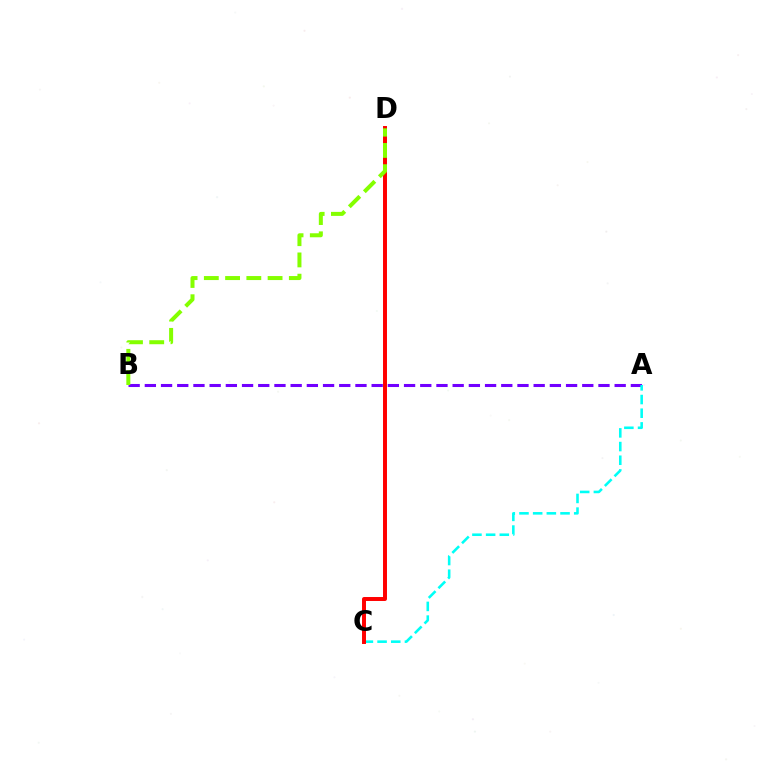{('A', 'B'): [{'color': '#7200ff', 'line_style': 'dashed', 'thickness': 2.2}], ('A', 'C'): [{'color': '#00fff6', 'line_style': 'dashed', 'thickness': 1.86}], ('C', 'D'): [{'color': '#ff0000', 'line_style': 'solid', 'thickness': 2.85}], ('B', 'D'): [{'color': '#84ff00', 'line_style': 'dashed', 'thickness': 2.89}]}